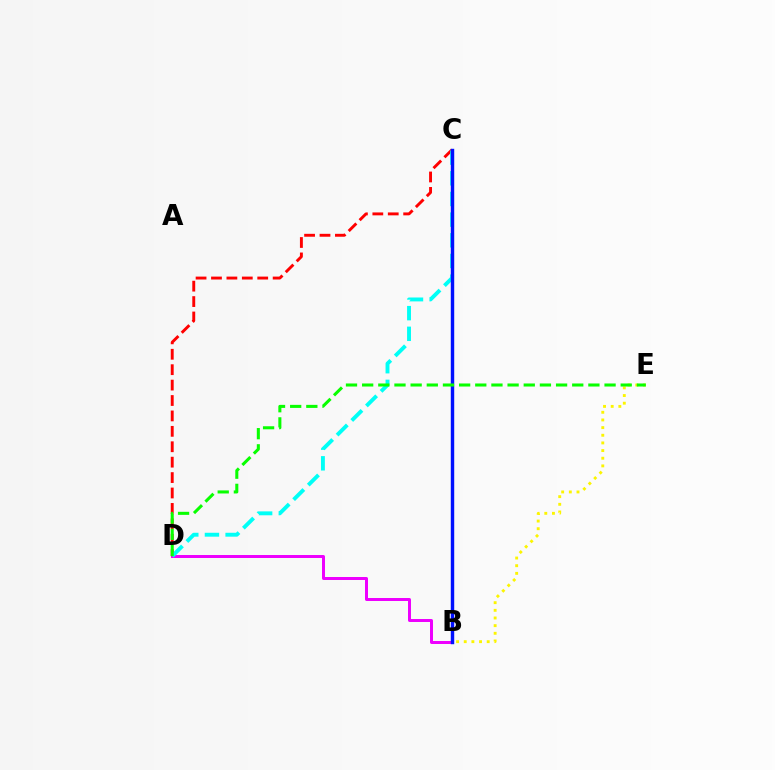{('B', 'E'): [{'color': '#fcf500', 'line_style': 'dotted', 'thickness': 2.08}], ('B', 'D'): [{'color': '#ee00ff', 'line_style': 'solid', 'thickness': 2.15}], ('C', 'D'): [{'color': '#ff0000', 'line_style': 'dashed', 'thickness': 2.09}, {'color': '#00fff6', 'line_style': 'dashed', 'thickness': 2.81}], ('B', 'C'): [{'color': '#0010ff', 'line_style': 'solid', 'thickness': 2.47}], ('D', 'E'): [{'color': '#08ff00', 'line_style': 'dashed', 'thickness': 2.2}]}